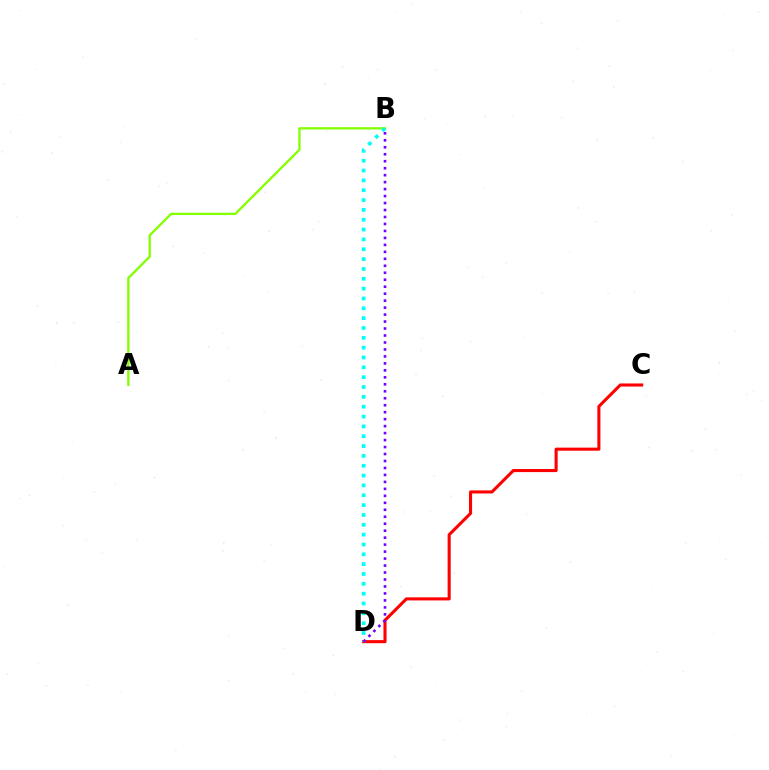{('A', 'B'): [{'color': '#84ff00', 'line_style': 'solid', 'thickness': 1.66}], ('C', 'D'): [{'color': '#ff0000', 'line_style': 'solid', 'thickness': 2.22}], ('B', 'D'): [{'color': '#00fff6', 'line_style': 'dotted', 'thickness': 2.67}, {'color': '#7200ff', 'line_style': 'dotted', 'thickness': 1.89}]}